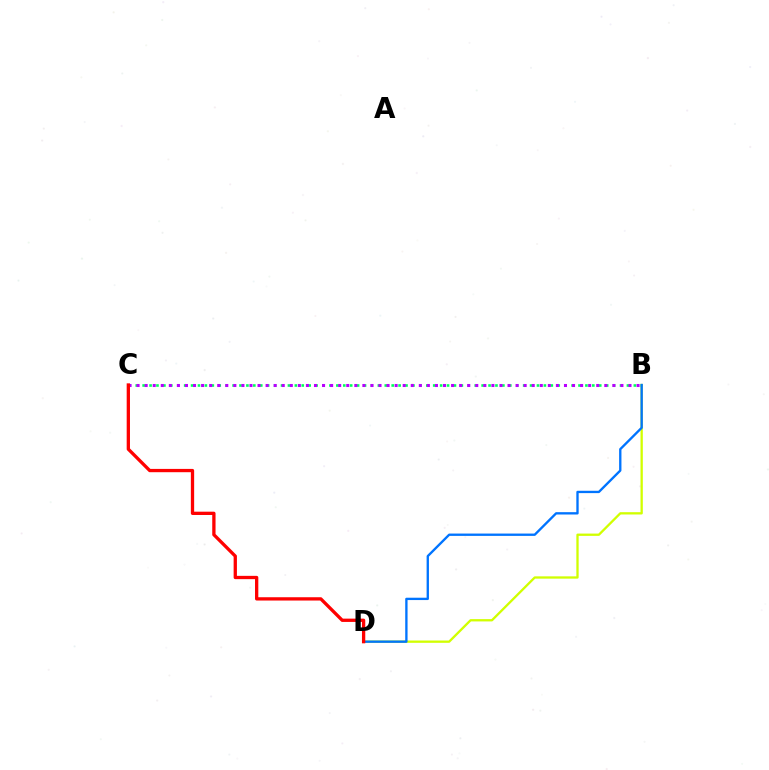{('B', 'C'): [{'color': '#00ff5c', 'line_style': 'dotted', 'thickness': 1.88}, {'color': '#b900ff', 'line_style': 'dotted', 'thickness': 2.19}], ('B', 'D'): [{'color': '#d1ff00', 'line_style': 'solid', 'thickness': 1.66}, {'color': '#0074ff', 'line_style': 'solid', 'thickness': 1.68}], ('C', 'D'): [{'color': '#ff0000', 'line_style': 'solid', 'thickness': 2.38}]}